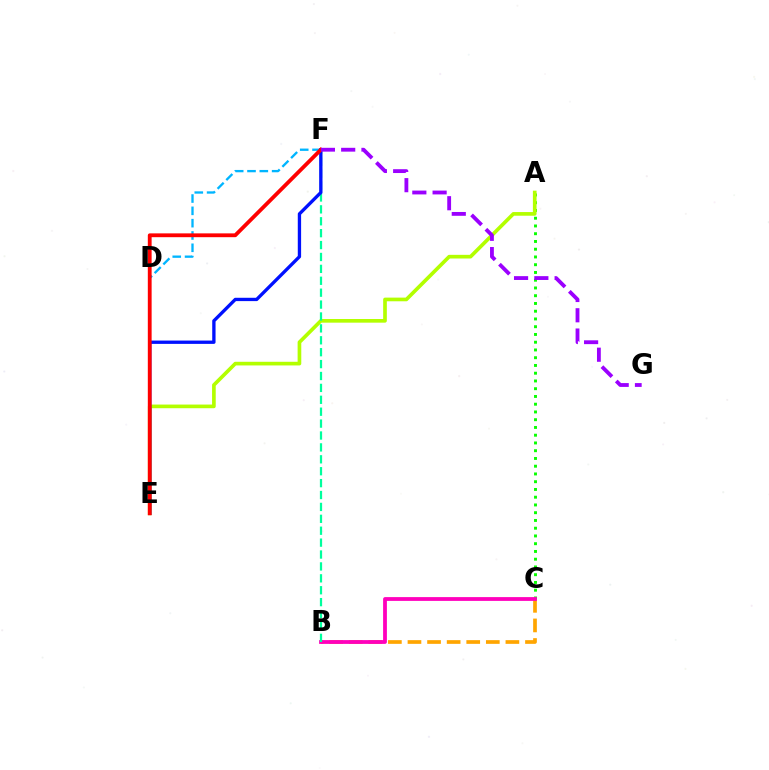{('B', 'C'): [{'color': '#ffa500', 'line_style': 'dashed', 'thickness': 2.66}, {'color': '#ff00bd', 'line_style': 'solid', 'thickness': 2.73}], ('D', 'F'): [{'color': '#00b5ff', 'line_style': 'dashed', 'thickness': 1.67}], ('A', 'C'): [{'color': '#08ff00', 'line_style': 'dotted', 'thickness': 2.11}], ('A', 'E'): [{'color': '#b3ff00', 'line_style': 'solid', 'thickness': 2.64}], ('B', 'F'): [{'color': '#00ff9d', 'line_style': 'dashed', 'thickness': 1.62}], ('E', 'F'): [{'color': '#0010ff', 'line_style': 'solid', 'thickness': 2.39}, {'color': '#ff0000', 'line_style': 'solid', 'thickness': 2.75}], ('F', 'G'): [{'color': '#9b00ff', 'line_style': 'dashed', 'thickness': 2.75}]}